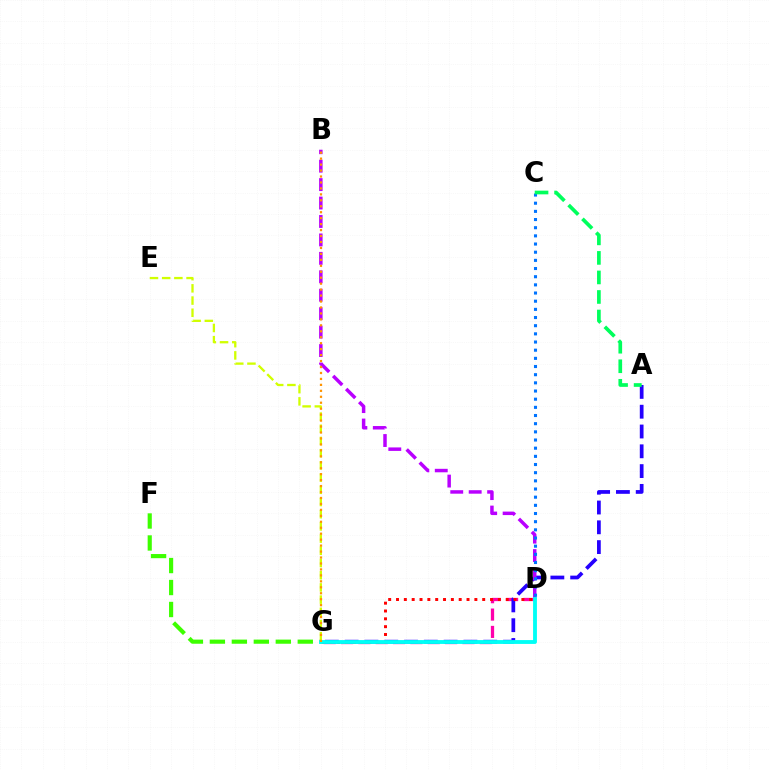{('F', 'G'): [{'color': '#3dff00', 'line_style': 'dashed', 'thickness': 2.99}], ('D', 'G'): [{'color': '#ff00ac', 'line_style': 'dashed', 'thickness': 2.36}, {'color': '#ff0000', 'line_style': 'dotted', 'thickness': 2.13}, {'color': '#00fff6', 'line_style': 'solid', 'thickness': 2.77}], ('A', 'G'): [{'color': '#2500ff', 'line_style': 'dashed', 'thickness': 2.69}], ('B', 'D'): [{'color': '#b900ff', 'line_style': 'dashed', 'thickness': 2.5}], ('E', 'G'): [{'color': '#d1ff00', 'line_style': 'dashed', 'thickness': 1.66}], ('C', 'D'): [{'color': '#0074ff', 'line_style': 'dotted', 'thickness': 2.22}], ('A', 'C'): [{'color': '#00ff5c', 'line_style': 'dashed', 'thickness': 2.65}], ('B', 'G'): [{'color': '#ff9400', 'line_style': 'dotted', 'thickness': 1.62}]}